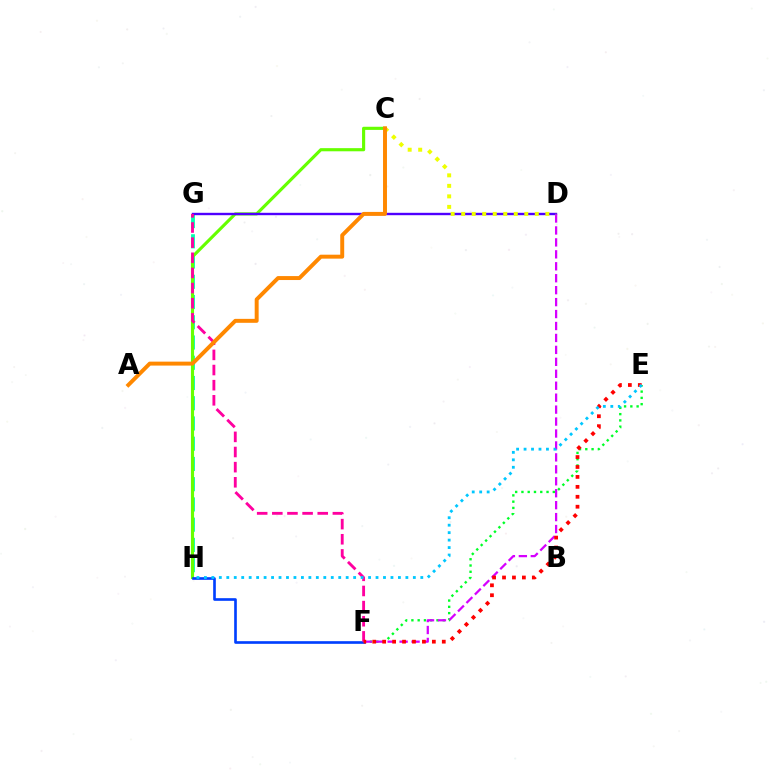{('G', 'H'): [{'color': '#00ffaf', 'line_style': 'dashed', 'thickness': 2.75}], ('C', 'H'): [{'color': '#66ff00', 'line_style': 'solid', 'thickness': 2.26}], ('E', 'F'): [{'color': '#00ff27', 'line_style': 'dotted', 'thickness': 1.7}, {'color': '#ff0000', 'line_style': 'dotted', 'thickness': 2.7}], ('D', 'G'): [{'color': '#4f00ff', 'line_style': 'solid', 'thickness': 1.72}], ('F', 'H'): [{'color': '#003fff', 'line_style': 'solid', 'thickness': 1.91}], ('D', 'F'): [{'color': '#d600ff', 'line_style': 'dashed', 'thickness': 1.62}], ('F', 'G'): [{'color': '#ff00a0', 'line_style': 'dashed', 'thickness': 2.06}], ('E', 'H'): [{'color': '#00c7ff', 'line_style': 'dotted', 'thickness': 2.03}], ('C', 'D'): [{'color': '#eeff00', 'line_style': 'dotted', 'thickness': 2.86}], ('A', 'C'): [{'color': '#ff8800', 'line_style': 'solid', 'thickness': 2.84}]}